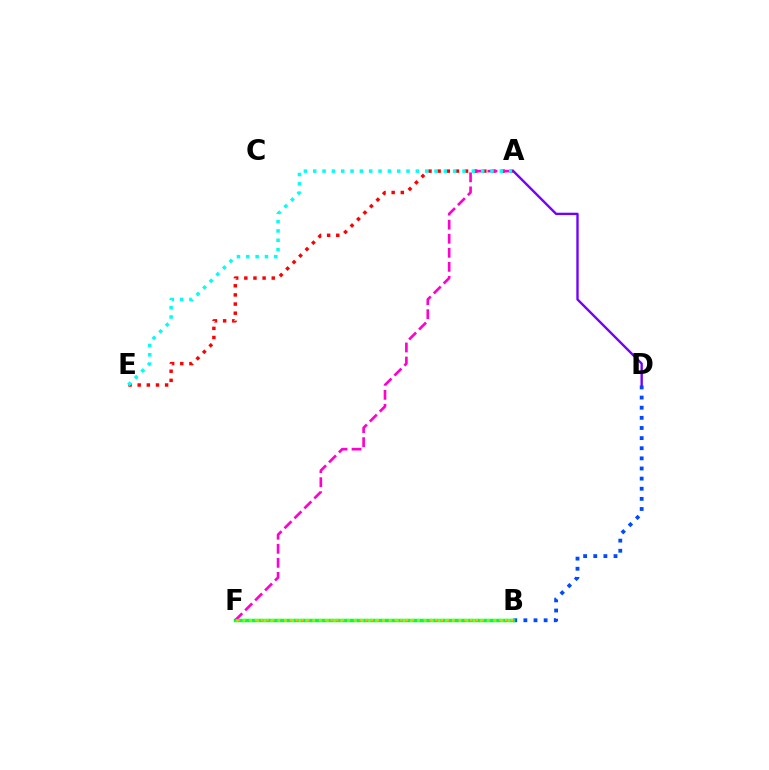{('B', 'D'): [{'color': '#004bff', 'line_style': 'dotted', 'thickness': 2.75}], ('B', 'F'): [{'color': '#00ff39', 'line_style': 'solid', 'thickness': 2.49}, {'color': '#ffbd00', 'line_style': 'dotted', 'thickness': 1.58}, {'color': '#84ff00', 'line_style': 'dotted', 'thickness': 1.9}], ('A', 'E'): [{'color': '#ff0000', 'line_style': 'dotted', 'thickness': 2.48}, {'color': '#00fff6', 'line_style': 'dotted', 'thickness': 2.53}], ('A', 'F'): [{'color': '#ff00cf', 'line_style': 'dashed', 'thickness': 1.91}], ('A', 'D'): [{'color': '#7200ff', 'line_style': 'solid', 'thickness': 1.7}]}